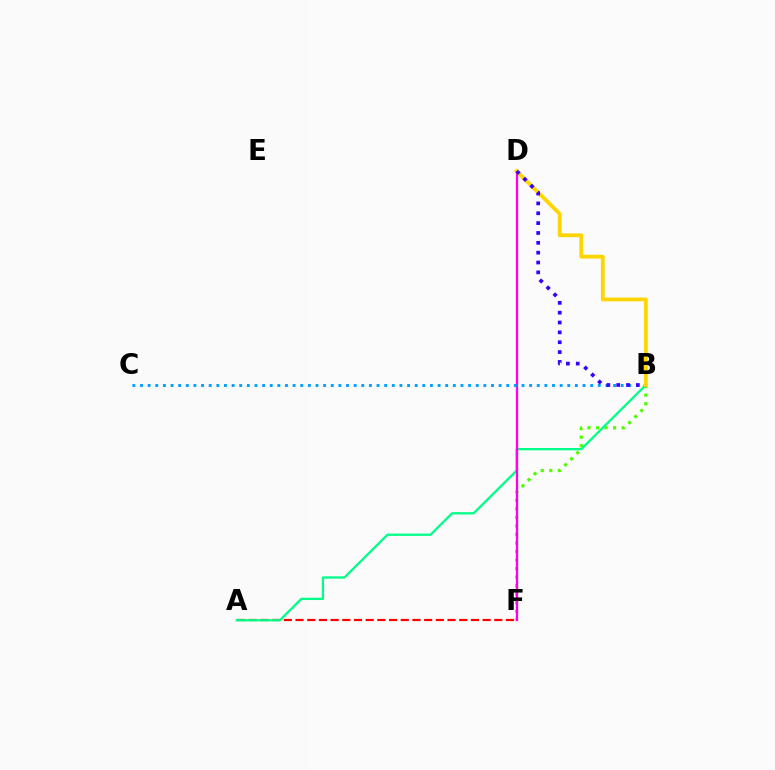{('B', 'F'): [{'color': '#4fff00', 'line_style': 'dotted', 'thickness': 2.32}], ('A', 'F'): [{'color': '#ff0000', 'line_style': 'dashed', 'thickness': 1.59}], ('A', 'B'): [{'color': '#00ff86', 'line_style': 'solid', 'thickness': 1.65}], ('D', 'F'): [{'color': '#ff00ed', 'line_style': 'solid', 'thickness': 1.65}], ('B', 'C'): [{'color': '#009eff', 'line_style': 'dotted', 'thickness': 2.07}], ('B', 'D'): [{'color': '#ffd500', 'line_style': 'solid', 'thickness': 2.75}, {'color': '#3700ff', 'line_style': 'dotted', 'thickness': 2.68}]}